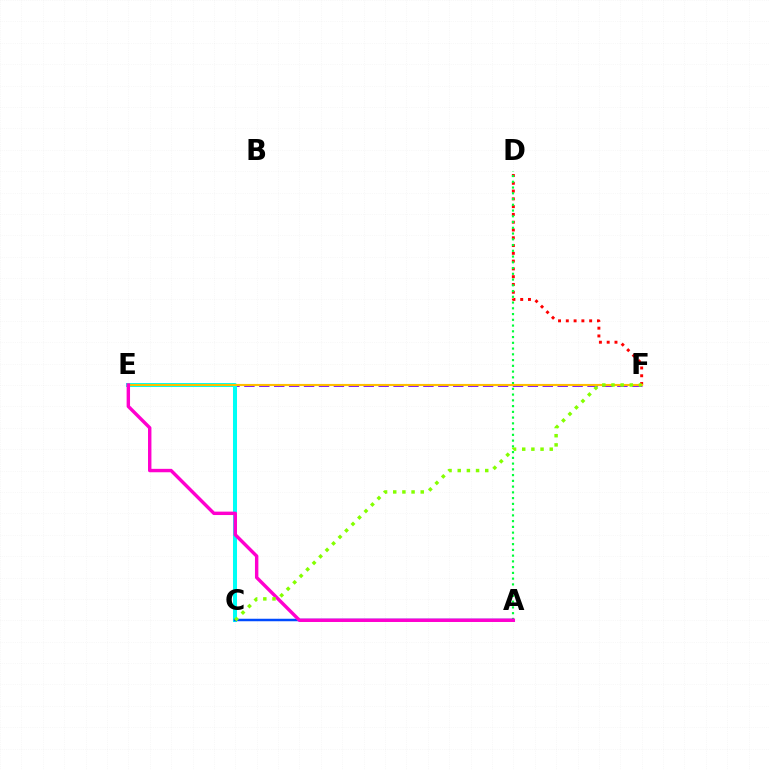{('D', 'F'): [{'color': '#ff0000', 'line_style': 'dotted', 'thickness': 2.11}], ('A', 'D'): [{'color': '#00ff39', 'line_style': 'dotted', 'thickness': 1.56}], ('E', 'F'): [{'color': '#7200ff', 'line_style': 'dashed', 'thickness': 2.03}, {'color': '#ffbd00', 'line_style': 'solid', 'thickness': 1.54}], ('C', 'E'): [{'color': '#00fff6', 'line_style': 'solid', 'thickness': 2.9}], ('A', 'C'): [{'color': '#004bff', 'line_style': 'solid', 'thickness': 1.8}], ('A', 'E'): [{'color': '#ff00cf', 'line_style': 'solid', 'thickness': 2.46}], ('C', 'F'): [{'color': '#84ff00', 'line_style': 'dotted', 'thickness': 2.49}]}